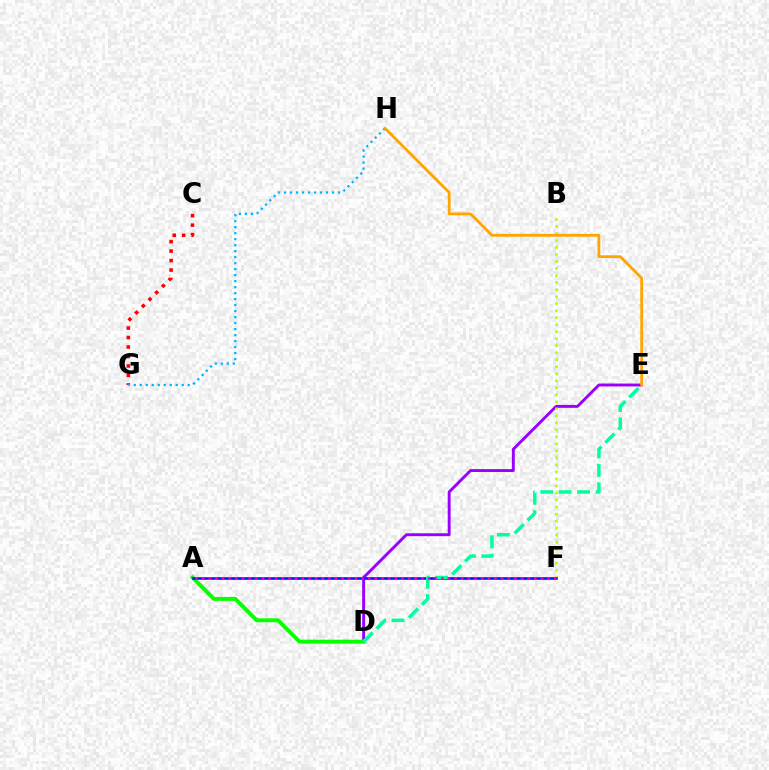{('D', 'E'): [{'color': '#9b00ff', 'line_style': 'solid', 'thickness': 2.09}, {'color': '#00ff9d', 'line_style': 'dashed', 'thickness': 2.5}], ('B', 'F'): [{'color': '#b3ff00', 'line_style': 'dotted', 'thickness': 1.91}], ('A', 'D'): [{'color': '#08ff00', 'line_style': 'solid', 'thickness': 2.84}], ('A', 'F'): [{'color': '#0010ff', 'line_style': 'solid', 'thickness': 1.83}, {'color': '#ff00bd', 'line_style': 'dotted', 'thickness': 1.8}], ('C', 'G'): [{'color': '#ff0000', 'line_style': 'dotted', 'thickness': 2.57}], ('G', 'H'): [{'color': '#00b5ff', 'line_style': 'dotted', 'thickness': 1.63}], ('E', 'H'): [{'color': '#ffa500', 'line_style': 'solid', 'thickness': 2.01}]}